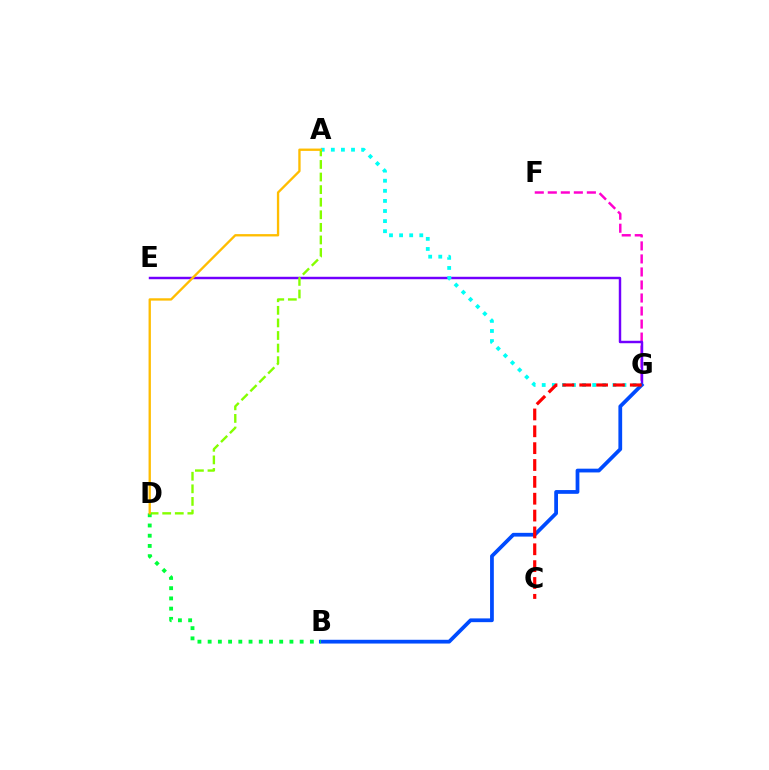{('F', 'G'): [{'color': '#ff00cf', 'line_style': 'dashed', 'thickness': 1.77}], ('E', 'G'): [{'color': '#7200ff', 'line_style': 'solid', 'thickness': 1.76}], ('B', 'G'): [{'color': '#004bff', 'line_style': 'solid', 'thickness': 2.71}], ('A', 'G'): [{'color': '#00fff6', 'line_style': 'dotted', 'thickness': 2.74}], ('C', 'G'): [{'color': '#ff0000', 'line_style': 'dashed', 'thickness': 2.29}], ('A', 'D'): [{'color': '#84ff00', 'line_style': 'dashed', 'thickness': 1.71}, {'color': '#ffbd00', 'line_style': 'solid', 'thickness': 1.68}], ('B', 'D'): [{'color': '#00ff39', 'line_style': 'dotted', 'thickness': 2.78}]}